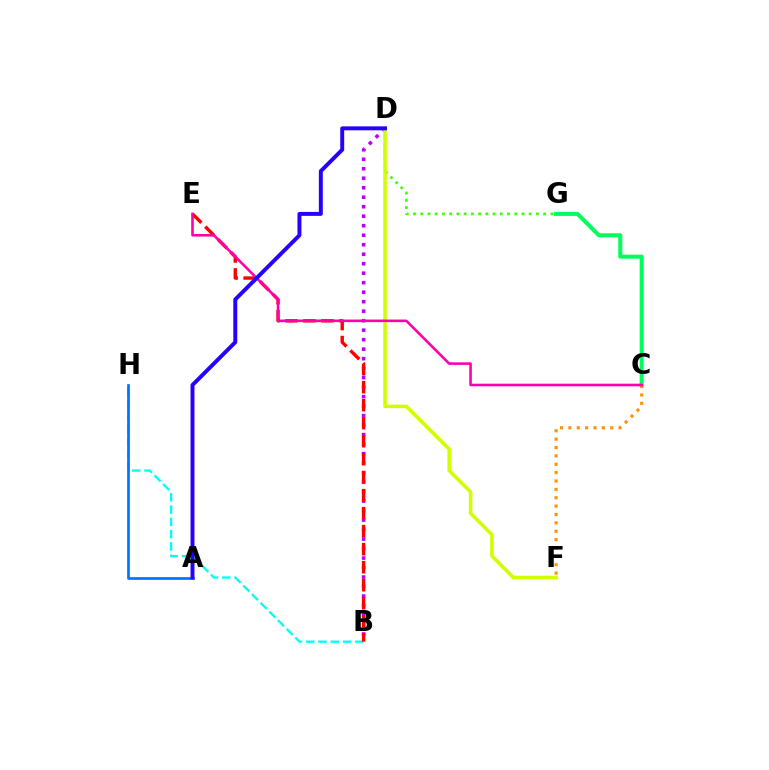{('B', 'H'): [{'color': '#00fff6', 'line_style': 'dashed', 'thickness': 1.67}], ('D', 'G'): [{'color': '#3dff00', 'line_style': 'dotted', 'thickness': 1.96}], ('B', 'D'): [{'color': '#b900ff', 'line_style': 'dotted', 'thickness': 2.58}], ('B', 'E'): [{'color': '#ff0000', 'line_style': 'dashed', 'thickness': 2.45}], ('C', 'G'): [{'color': '#00ff5c', 'line_style': 'solid', 'thickness': 2.89}], ('C', 'F'): [{'color': '#ff9400', 'line_style': 'dotted', 'thickness': 2.27}], ('D', 'F'): [{'color': '#d1ff00', 'line_style': 'solid', 'thickness': 2.56}], ('C', 'E'): [{'color': '#ff00ac', 'line_style': 'solid', 'thickness': 1.87}], ('A', 'H'): [{'color': '#0074ff', 'line_style': 'solid', 'thickness': 1.94}], ('A', 'D'): [{'color': '#2500ff', 'line_style': 'solid', 'thickness': 2.84}]}